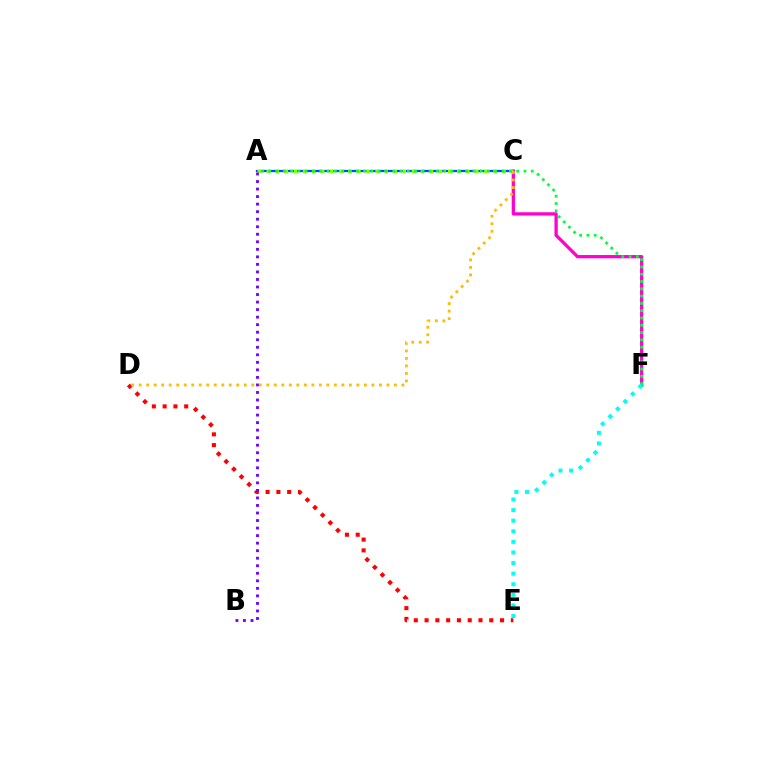{('C', 'F'): [{'color': '#ff00cf', 'line_style': 'solid', 'thickness': 2.35}], ('A', 'C'): [{'color': '#004bff', 'line_style': 'solid', 'thickness': 1.64}, {'color': '#84ff00', 'line_style': 'dotted', 'thickness': 2.46}], ('D', 'E'): [{'color': '#ff0000', 'line_style': 'dotted', 'thickness': 2.93}], ('A', 'B'): [{'color': '#7200ff', 'line_style': 'dotted', 'thickness': 2.05}], ('A', 'F'): [{'color': '#00ff39', 'line_style': 'dotted', 'thickness': 1.98}], ('C', 'D'): [{'color': '#ffbd00', 'line_style': 'dotted', 'thickness': 2.04}], ('E', 'F'): [{'color': '#00fff6', 'line_style': 'dotted', 'thickness': 2.88}]}